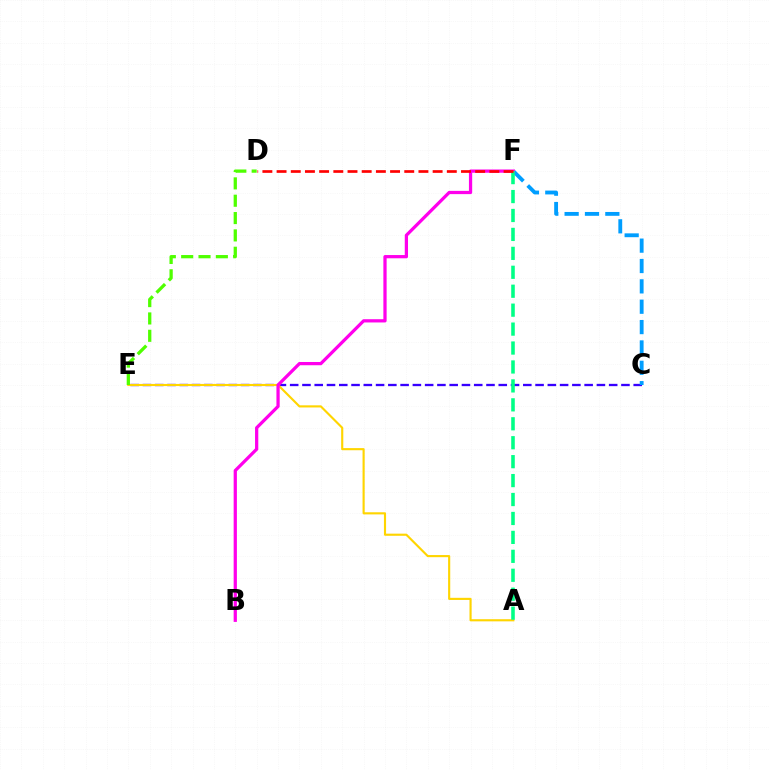{('C', 'E'): [{'color': '#3700ff', 'line_style': 'dashed', 'thickness': 1.67}], ('A', 'E'): [{'color': '#ffd500', 'line_style': 'solid', 'thickness': 1.54}], ('C', 'F'): [{'color': '#009eff', 'line_style': 'dashed', 'thickness': 2.77}], ('D', 'E'): [{'color': '#4fff00', 'line_style': 'dashed', 'thickness': 2.36}], ('B', 'F'): [{'color': '#ff00ed', 'line_style': 'solid', 'thickness': 2.34}], ('A', 'F'): [{'color': '#00ff86', 'line_style': 'dashed', 'thickness': 2.57}], ('D', 'F'): [{'color': '#ff0000', 'line_style': 'dashed', 'thickness': 1.93}]}